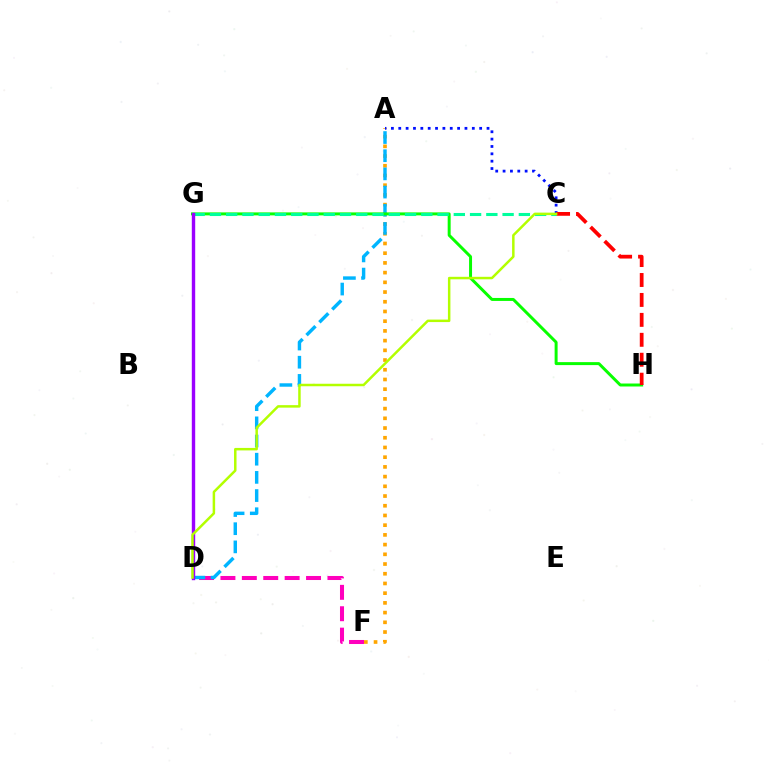{('A', 'F'): [{'color': '#ffa500', 'line_style': 'dotted', 'thickness': 2.64}], ('D', 'F'): [{'color': '#ff00bd', 'line_style': 'dashed', 'thickness': 2.91}], ('A', 'C'): [{'color': '#0010ff', 'line_style': 'dotted', 'thickness': 2.0}], ('A', 'D'): [{'color': '#00b5ff', 'line_style': 'dashed', 'thickness': 2.47}], ('G', 'H'): [{'color': '#08ff00', 'line_style': 'solid', 'thickness': 2.14}], ('C', 'H'): [{'color': '#ff0000', 'line_style': 'dashed', 'thickness': 2.71}], ('C', 'G'): [{'color': '#00ff9d', 'line_style': 'dashed', 'thickness': 2.21}], ('D', 'G'): [{'color': '#9b00ff', 'line_style': 'solid', 'thickness': 2.45}], ('C', 'D'): [{'color': '#b3ff00', 'line_style': 'solid', 'thickness': 1.79}]}